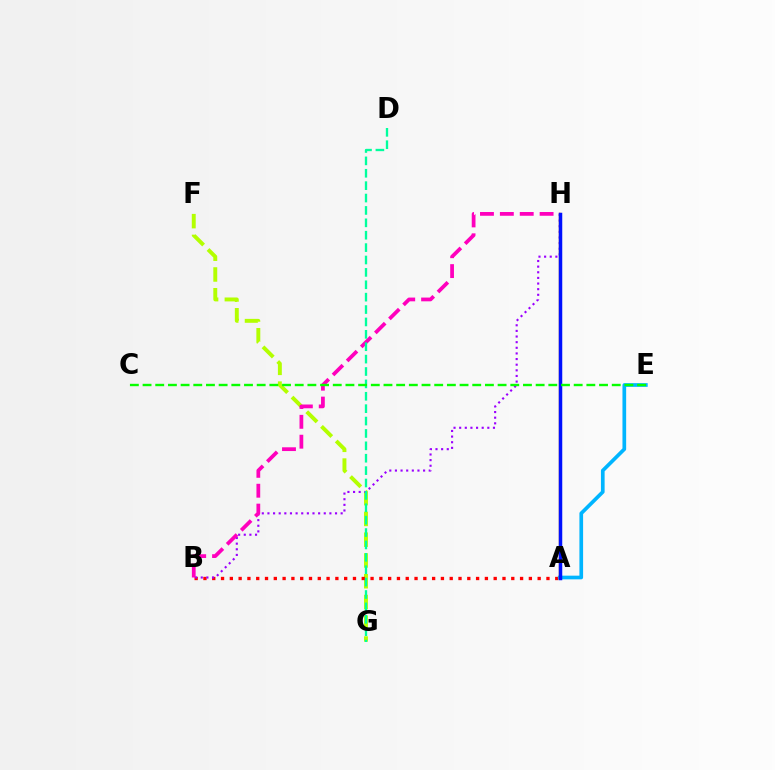{('F', 'G'): [{'color': '#b3ff00', 'line_style': 'dashed', 'thickness': 2.82}], ('A', 'B'): [{'color': '#ff0000', 'line_style': 'dotted', 'thickness': 2.39}], ('A', 'E'): [{'color': '#00b5ff', 'line_style': 'solid', 'thickness': 2.65}], ('B', 'H'): [{'color': '#9b00ff', 'line_style': 'dotted', 'thickness': 1.53}, {'color': '#ff00bd', 'line_style': 'dashed', 'thickness': 2.7}], ('A', 'H'): [{'color': '#ffa500', 'line_style': 'solid', 'thickness': 1.73}, {'color': '#0010ff', 'line_style': 'solid', 'thickness': 2.51}], ('D', 'G'): [{'color': '#00ff9d', 'line_style': 'dashed', 'thickness': 1.68}], ('C', 'E'): [{'color': '#08ff00', 'line_style': 'dashed', 'thickness': 1.72}]}